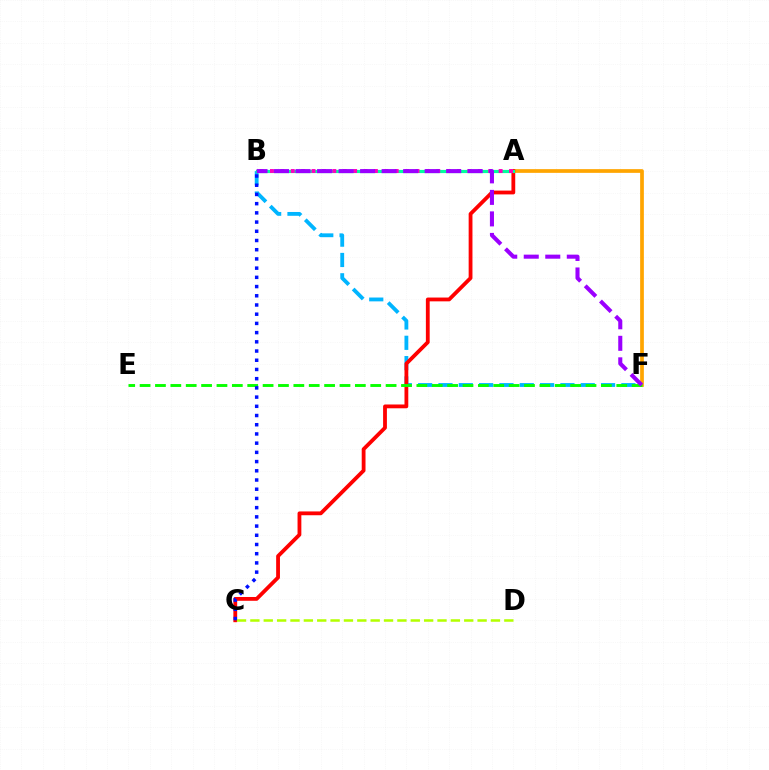{('A', 'F'): [{'color': '#ffa500', 'line_style': 'solid', 'thickness': 2.68}], ('B', 'F'): [{'color': '#00b5ff', 'line_style': 'dashed', 'thickness': 2.76}, {'color': '#9b00ff', 'line_style': 'dashed', 'thickness': 2.92}], ('A', 'C'): [{'color': '#ff0000', 'line_style': 'solid', 'thickness': 2.74}], ('A', 'B'): [{'color': '#00ff9d', 'line_style': 'solid', 'thickness': 2.29}, {'color': '#ff00bd', 'line_style': 'dotted', 'thickness': 2.82}], ('E', 'F'): [{'color': '#08ff00', 'line_style': 'dashed', 'thickness': 2.09}], ('C', 'D'): [{'color': '#b3ff00', 'line_style': 'dashed', 'thickness': 1.82}], ('B', 'C'): [{'color': '#0010ff', 'line_style': 'dotted', 'thickness': 2.5}]}